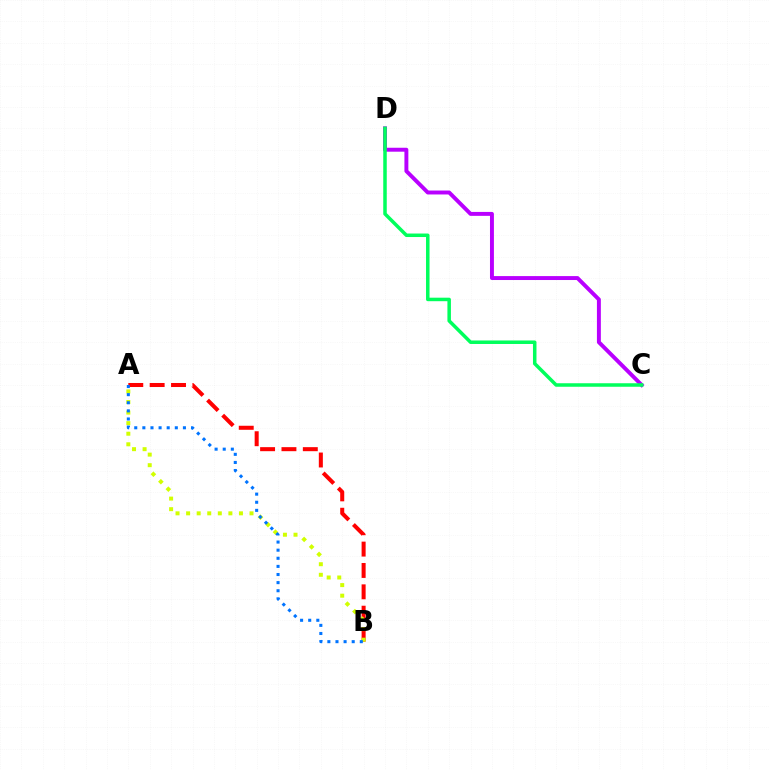{('A', 'B'): [{'color': '#ff0000', 'line_style': 'dashed', 'thickness': 2.9}, {'color': '#d1ff00', 'line_style': 'dotted', 'thickness': 2.87}, {'color': '#0074ff', 'line_style': 'dotted', 'thickness': 2.2}], ('C', 'D'): [{'color': '#b900ff', 'line_style': 'solid', 'thickness': 2.83}, {'color': '#00ff5c', 'line_style': 'solid', 'thickness': 2.53}]}